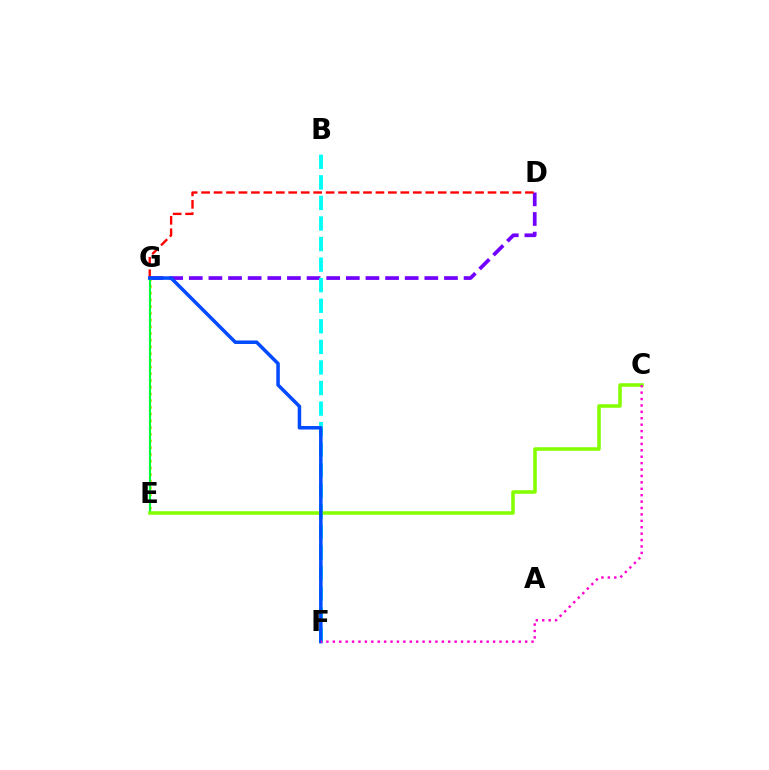{('D', 'G'): [{'color': '#7200ff', 'line_style': 'dashed', 'thickness': 2.67}, {'color': '#ff0000', 'line_style': 'dashed', 'thickness': 1.69}], ('E', 'G'): [{'color': '#ffbd00', 'line_style': 'dotted', 'thickness': 1.83}, {'color': '#00ff39', 'line_style': 'solid', 'thickness': 1.56}], ('B', 'F'): [{'color': '#00fff6', 'line_style': 'dashed', 'thickness': 2.79}], ('C', 'E'): [{'color': '#84ff00', 'line_style': 'solid', 'thickness': 2.54}], ('F', 'G'): [{'color': '#004bff', 'line_style': 'solid', 'thickness': 2.53}], ('C', 'F'): [{'color': '#ff00cf', 'line_style': 'dotted', 'thickness': 1.74}]}